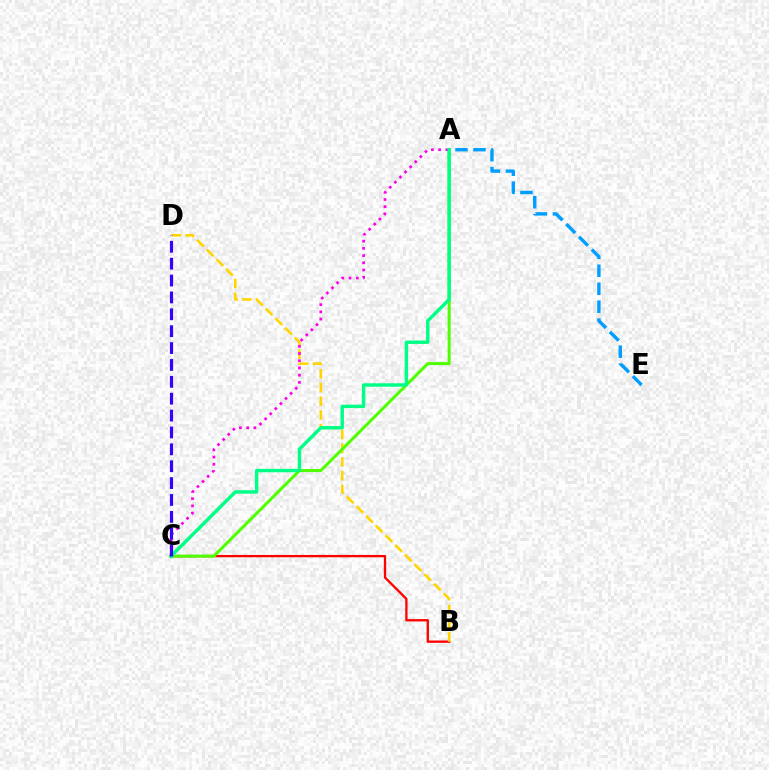{('B', 'C'): [{'color': '#ff0000', 'line_style': 'solid', 'thickness': 1.67}], ('B', 'D'): [{'color': '#ffd500', 'line_style': 'dashed', 'thickness': 1.86}], ('A', 'C'): [{'color': '#4fff00', 'line_style': 'solid', 'thickness': 2.18}, {'color': '#ff00ed', 'line_style': 'dotted', 'thickness': 1.96}, {'color': '#00ff86', 'line_style': 'solid', 'thickness': 2.47}], ('A', 'E'): [{'color': '#009eff', 'line_style': 'dashed', 'thickness': 2.44}], ('C', 'D'): [{'color': '#3700ff', 'line_style': 'dashed', 'thickness': 2.29}]}